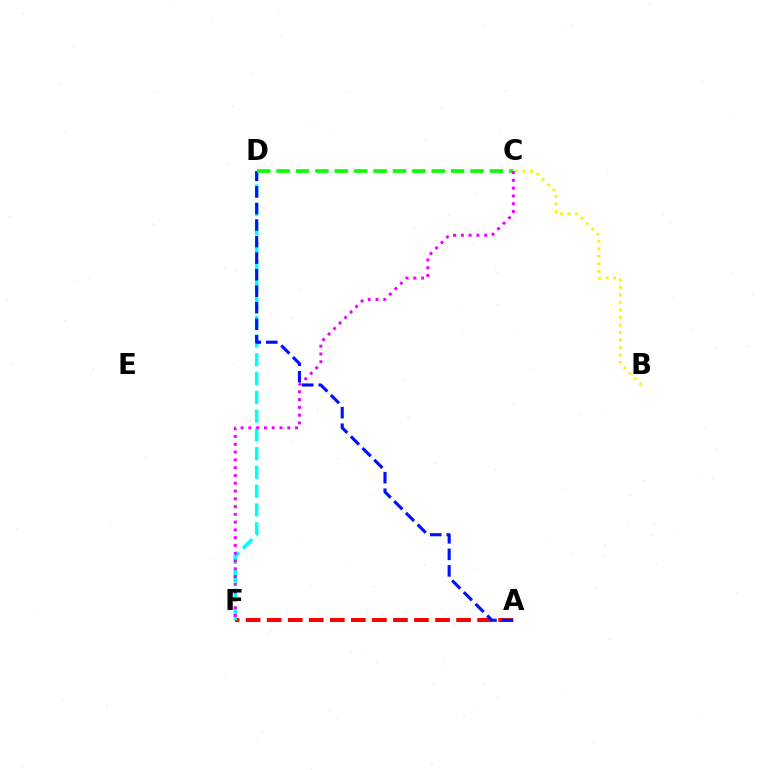{('A', 'F'): [{'color': '#ff0000', 'line_style': 'dashed', 'thickness': 2.86}], ('D', 'F'): [{'color': '#00fff6', 'line_style': 'dashed', 'thickness': 2.55}], ('A', 'D'): [{'color': '#0010ff', 'line_style': 'dashed', 'thickness': 2.25}], ('C', 'D'): [{'color': '#08ff00', 'line_style': 'dashed', 'thickness': 2.63}], ('B', 'C'): [{'color': '#fcf500', 'line_style': 'dotted', 'thickness': 2.04}], ('C', 'F'): [{'color': '#ee00ff', 'line_style': 'dotted', 'thickness': 2.11}]}